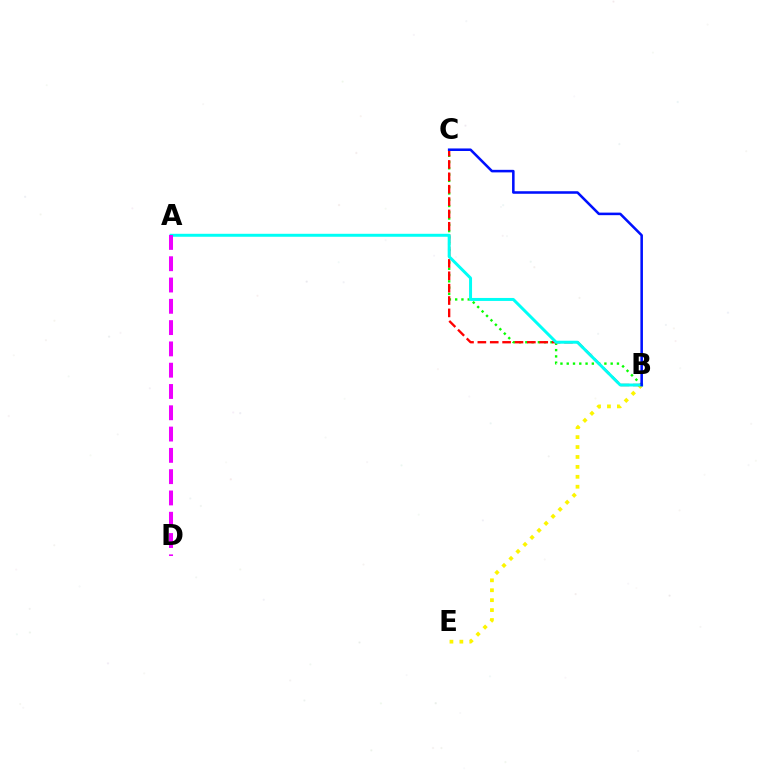{('B', 'E'): [{'color': '#fcf500', 'line_style': 'dotted', 'thickness': 2.7}], ('B', 'C'): [{'color': '#08ff00', 'line_style': 'dotted', 'thickness': 1.71}, {'color': '#ff0000', 'line_style': 'dashed', 'thickness': 1.68}, {'color': '#0010ff', 'line_style': 'solid', 'thickness': 1.84}], ('A', 'B'): [{'color': '#00fff6', 'line_style': 'solid', 'thickness': 2.14}], ('A', 'D'): [{'color': '#ee00ff', 'line_style': 'dashed', 'thickness': 2.89}]}